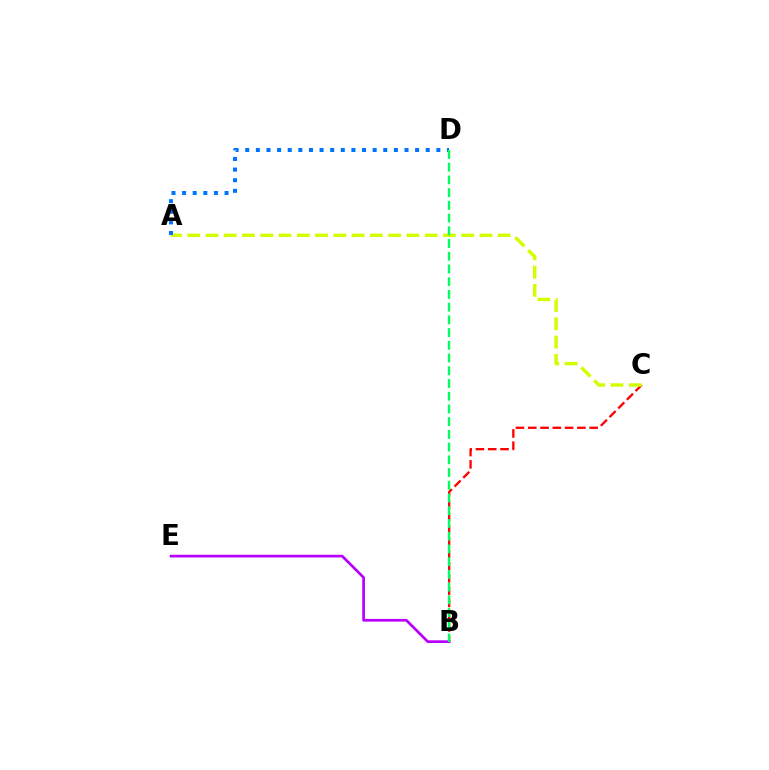{('B', 'C'): [{'color': '#ff0000', 'line_style': 'dashed', 'thickness': 1.67}], ('A', 'C'): [{'color': '#d1ff00', 'line_style': 'dashed', 'thickness': 2.48}], ('B', 'E'): [{'color': '#b900ff', 'line_style': 'solid', 'thickness': 1.96}], ('A', 'D'): [{'color': '#0074ff', 'line_style': 'dotted', 'thickness': 2.88}], ('B', 'D'): [{'color': '#00ff5c', 'line_style': 'dashed', 'thickness': 1.73}]}